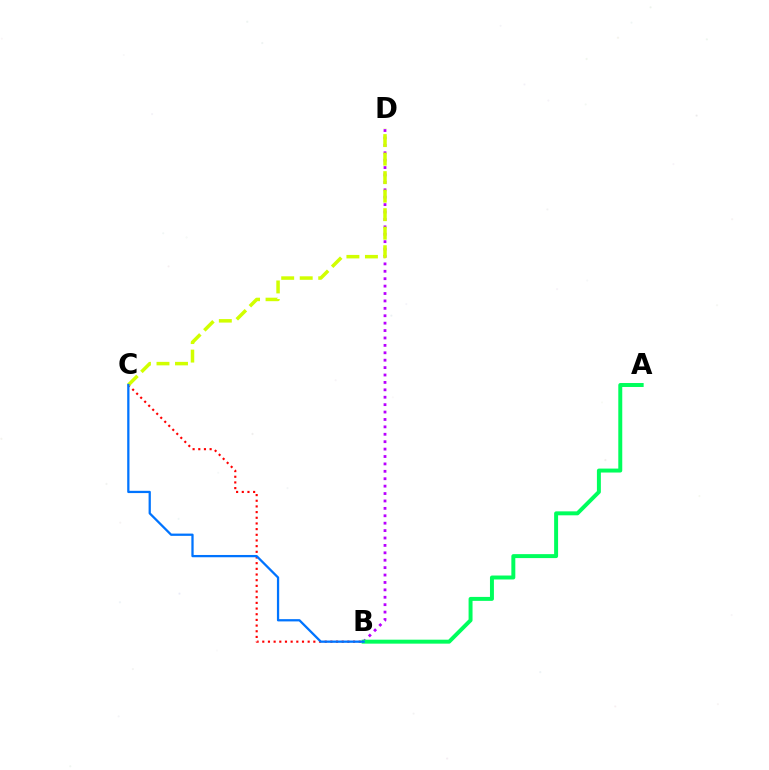{('B', 'C'): [{'color': '#ff0000', 'line_style': 'dotted', 'thickness': 1.54}, {'color': '#0074ff', 'line_style': 'solid', 'thickness': 1.63}], ('B', 'D'): [{'color': '#b900ff', 'line_style': 'dotted', 'thickness': 2.01}], ('C', 'D'): [{'color': '#d1ff00', 'line_style': 'dashed', 'thickness': 2.52}], ('A', 'B'): [{'color': '#00ff5c', 'line_style': 'solid', 'thickness': 2.85}]}